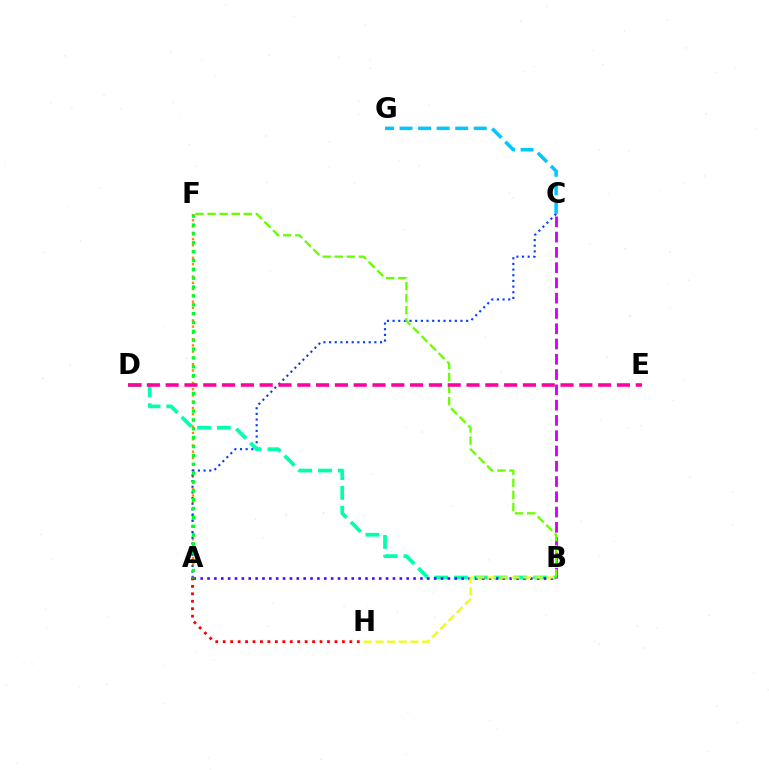{('A', 'F'): [{'color': '#ff8800', 'line_style': 'dotted', 'thickness': 1.7}, {'color': '#00ff27', 'line_style': 'dotted', 'thickness': 2.41}], ('A', 'C'): [{'color': '#003fff', 'line_style': 'dotted', 'thickness': 1.54}], ('B', 'D'): [{'color': '#00ffaf', 'line_style': 'dashed', 'thickness': 2.69}], ('B', 'C'): [{'color': '#d600ff', 'line_style': 'dashed', 'thickness': 2.08}], ('A', 'H'): [{'color': '#ff0000', 'line_style': 'dotted', 'thickness': 2.02}], ('B', 'F'): [{'color': '#66ff00', 'line_style': 'dashed', 'thickness': 1.64}], ('A', 'B'): [{'color': '#4f00ff', 'line_style': 'dotted', 'thickness': 1.87}], ('B', 'H'): [{'color': '#eeff00', 'line_style': 'dashed', 'thickness': 1.59}], ('D', 'E'): [{'color': '#ff00a0', 'line_style': 'dashed', 'thickness': 2.55}], ('C', 'G'): [{'color': '#00c7ff', 'line_style': 'dashed', 'thickness': 2.52}]}